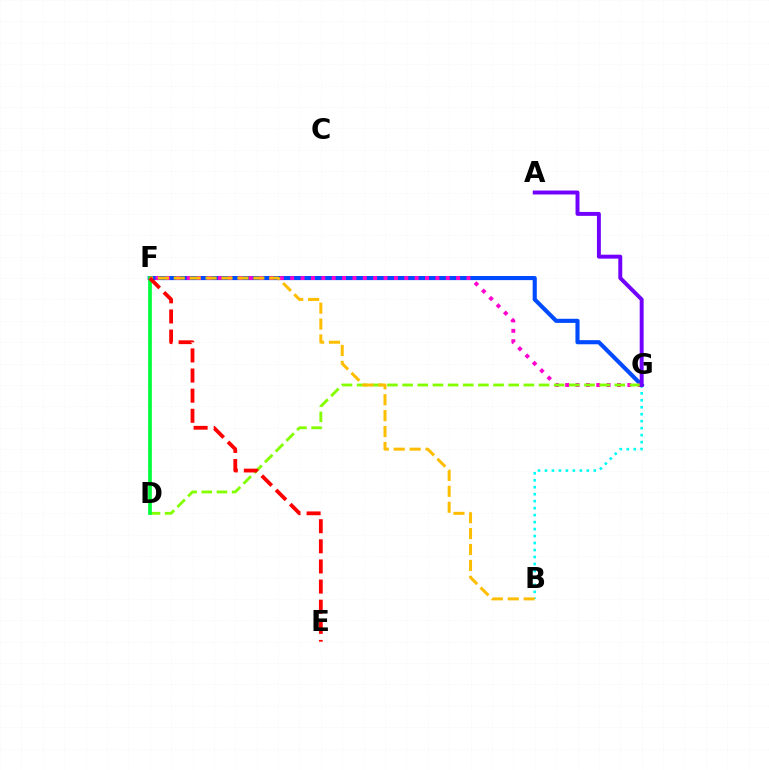{('F', 'G'): [{'color': '#004bff', 'line_style': 'solid', 'thickness': 2.97}, {'color': '#ff00cf', 'line_style': 'dotted', 'thickness': 2.82}], ('D', 'G'): [{'color': '#84ff00', 'line_style': 'dashed', 'thickness': 2.06}], ('D', 'F'): [{'color': '#00ff39', 'line_style': 'solid', 'thickness': 2.64}], ('B', 'G'): [{'color': '#00fff6', 'line_style': 'dotted', 'thickness': 1.9}], ('A', 'G'): [{'color': '#7200ff', 'line_style': 'solid', 'thickness': 2.83}], ('B', 'F'): [{'color': '#ffbd00', 'line_style': 'dashed', 'thickness': 2.16}], ('E', 'F'): [{'color': '#ff0000', 'line_style': 'dashed', 'thickness': 2.73}]}